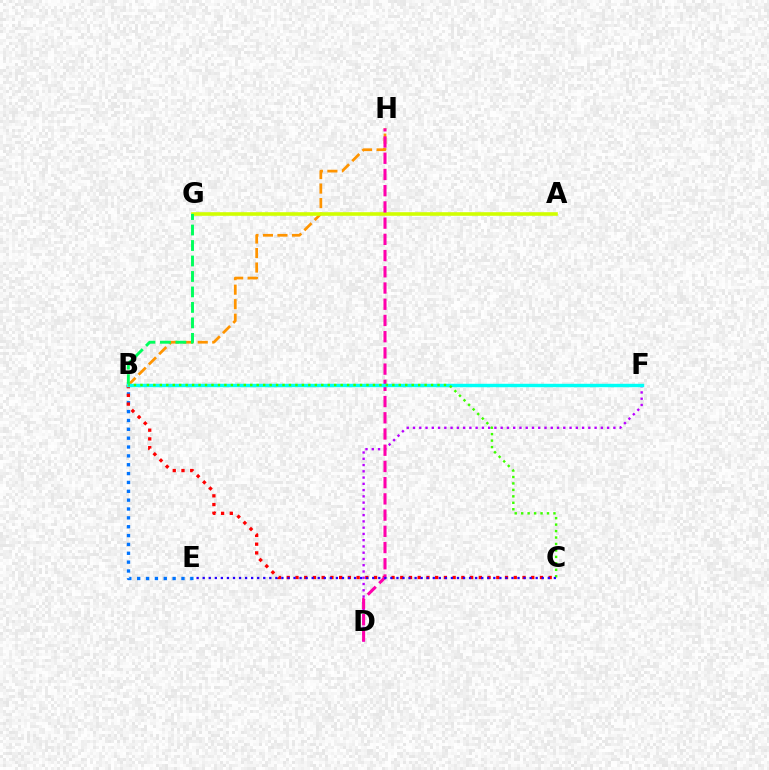{('B', 'E'): [{'color': '#0074ff', 'line_style': 'dotted', 'thickness': 2.41}], ('B', 'H'): [{'color': '#ff9400', 'line_style': 'dashed', 'thickness': 1.97}], ('A', 'G'): [{'color': '#d1ff00', 'line_style': 'solid', 'thickness': 2.59}], ('B', 'G'): [{'color': '#00ff5c', 'line_style': 'dashed', 'thickness': 2.1}], ('B', 'C'): [{'color': '#ff0000', 'line_style': 'dotted', 'thickness': 2.37}, {'color': '#3dff00', 'line_style': 'dotted', 'thickness': 1.75}], ('D', 'F'): [{'color': '#b900ff', 'line_style': 'dotted', 'thickness': 1.7}], ('D', 'H'): [{'color': '#ff00ac', 'line_style': 'dashed', 'thickness': 2.2}], ('B', 'F'): [{'color': '#00fff6', 'line_style': 'solid', 'thickness': 2.46}], ('C', 'E'): [{'color': '#2500ff', 'line_style': 'dotted', 'thickness': 1.64}]}